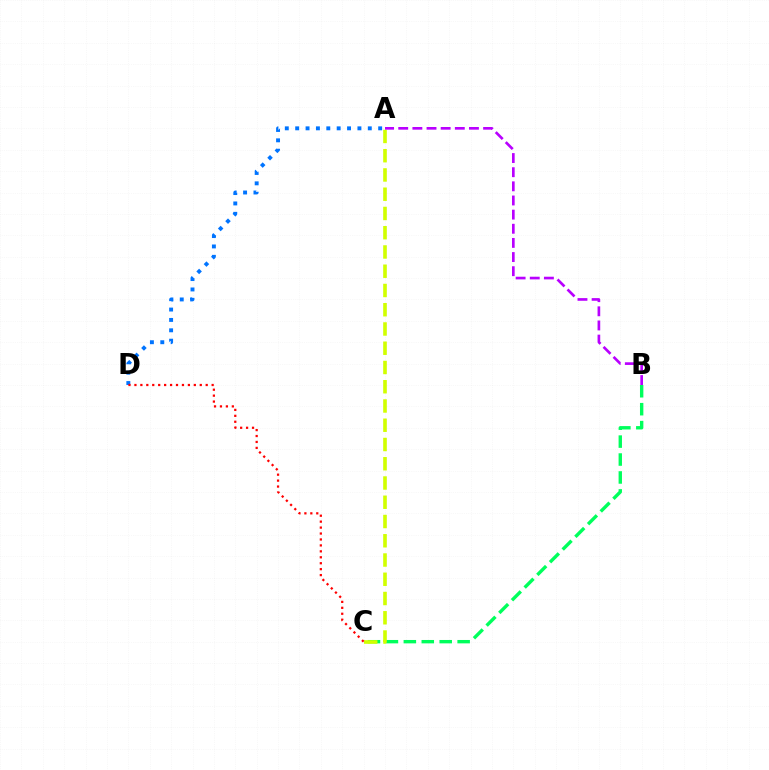{('B', 'C'): [{'color': '#00ff5c', 'line_style': 'dashed', 'thickness': 2.44}], ('A', 'D'): [{'color': '#0074ff', 'line_style': 'dotted', 'thickness': 2.82}], ('A', 'C'): [{'color': '#d1ff00', 'line_style': 'dashed', 'thickness': 2.62}], ('C', 'D'): [{'color': '#ff0000', 'line_style': 'dotted', 'thickness': 1.61}], ('A', 'B'): [{'color': '#b900ff', 'line_style': 'dashed', 'thickness': 1.92}]}